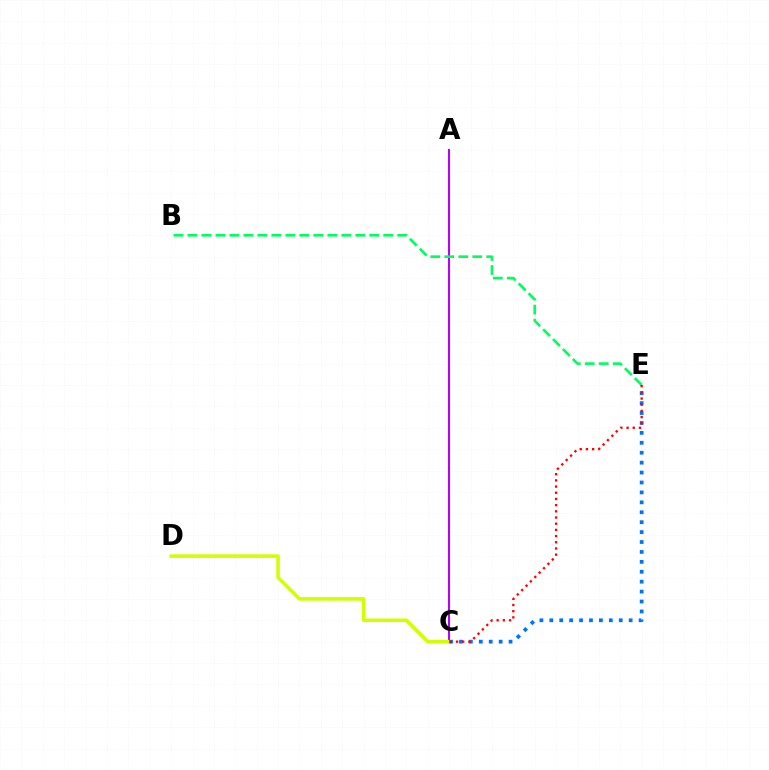{('A', 'C'): [{'color': '#b900ff', 'line_style': 'solid', 'thickness': 1.5}], ('B', 'E'): [{'color': '#00ff5c', 'line_style': 'dashed', 'thickness': 1.9}], ('C', 'D'): [{'color': '#d1ff00', 'line_style': 'solid', 'thickness': 2.56}], ('C', 'E'): [{'color': '#0074ff', 'line_style': 'dotted', 'thickness': 2.7}, {'color': '#ff0000', 'line_style': 'dotted', 'thickness': 1.68}]}